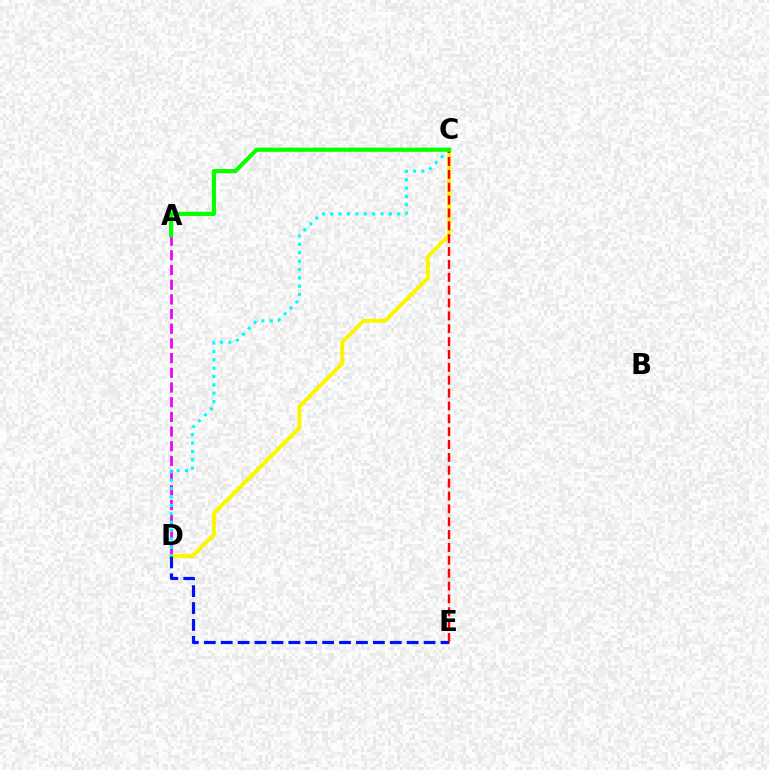{('C', 'D'): [{'color': '#fcf500', 'line_style': 'solid', 'thickness': 2.84}, {'color': '#00fff6', 'line_style': 'dotted', 'thickness': 2.28}], ('A', 'D'): [{'color': '#ee00ff', 'line_style': 'dashed', 'thickness': 2.0}], ('D', 'E'): [{'color': '#0010ff', 'line_style': 'dashed', 'thickness': 2.3}], ('C', 'E'): [{'color': '#ff0000', 'line_style': 'dashed', 'thickness': 1.75}], ('A', 'C'): [{'color': '#08ff00', 'line_style': 'solid', 'thickness': 3.0}]}